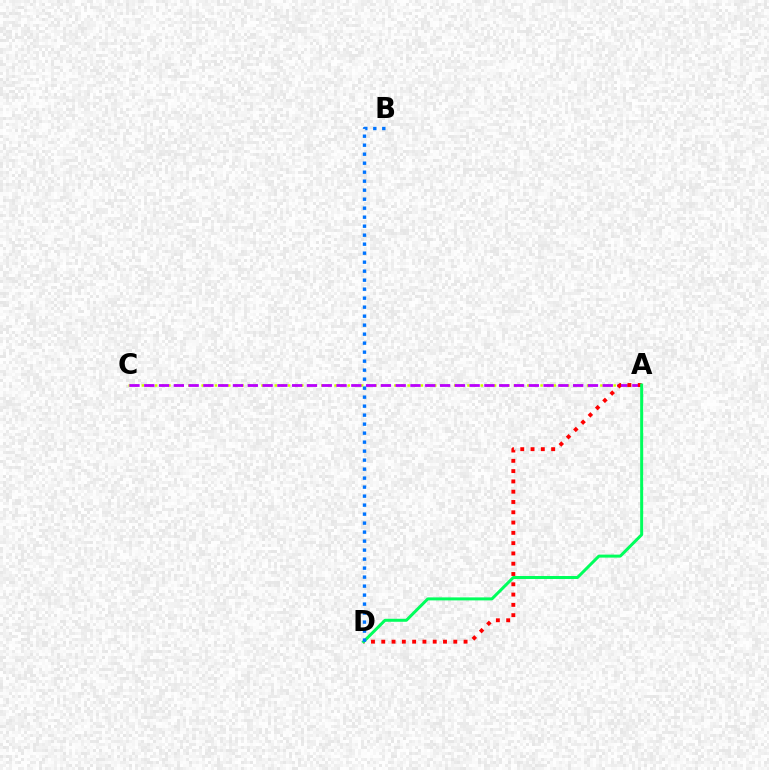{('A', 'C'): [{'color': '#d1ff00', 'line_style': 'dotted', 'thickness': 1.81}, {'color': '#b900ff', 'line_style': 'dashed', 'thickness': 2.01}], ('A', 'D'): [{'color': '#ff0000', 'line_style': 'dotted', 'thickness': 2.8}, {'color': '#00ff5c', 'line_style': 'solid', 'thickness': 2.16}], ('B', 'D'): [{'color': '#0074ff', 'line_style': 'dotted', 'thickness': 2.44}]}